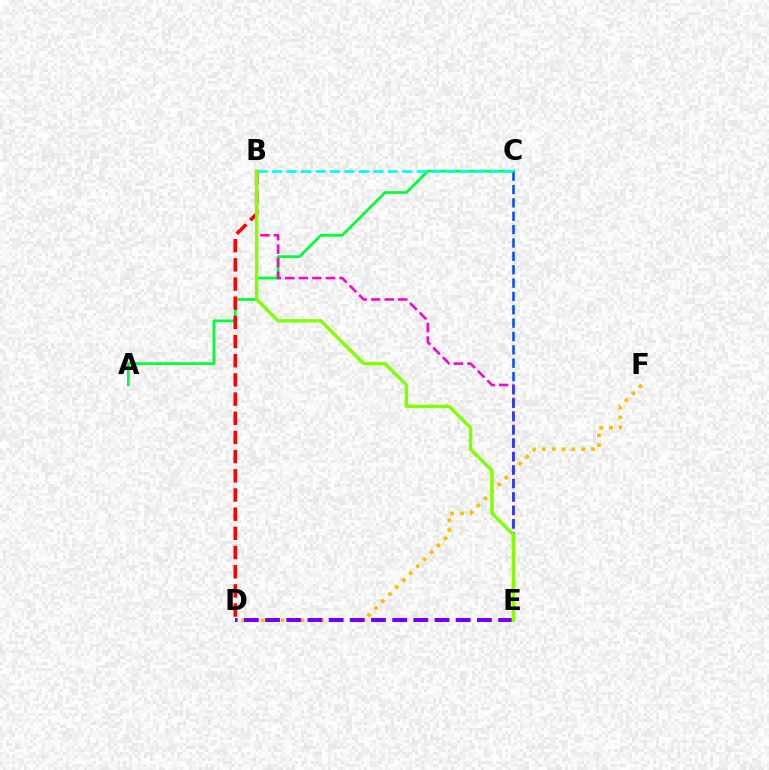{('A', 'C'): [{'color': '#00ff39', 'line_style': 'solid', 'thickness': 1.97}], ('D', 'F'): [{'color': '#ffbd00', 'line_style': 'dotted', 'thickness': 2.68}], ('D', 'E'): [{'color': '#7200ff', 'line_style': 'dashed', 'thickness': 2.88}], ('B', 'E'): [{'color': '#ff00cf', 'line_style': 'dashed', 'thickness': 1.84}, {'color': '#84ff00', 'line_style': 'solid', 'thickness': 2.46}], ('B', 'D'): [{'color': '#ff0000', 'line_style': 'dashed', 'thickness': 2.61}], ('C', 'E'): [{'color': '#004bff', 'line_style': 'dashed', 'thickness': 1.82}], ('B', 'C'): [{'color': '#00fff6', 'line_style': 'dashed', 'thickness': 1.96}]}